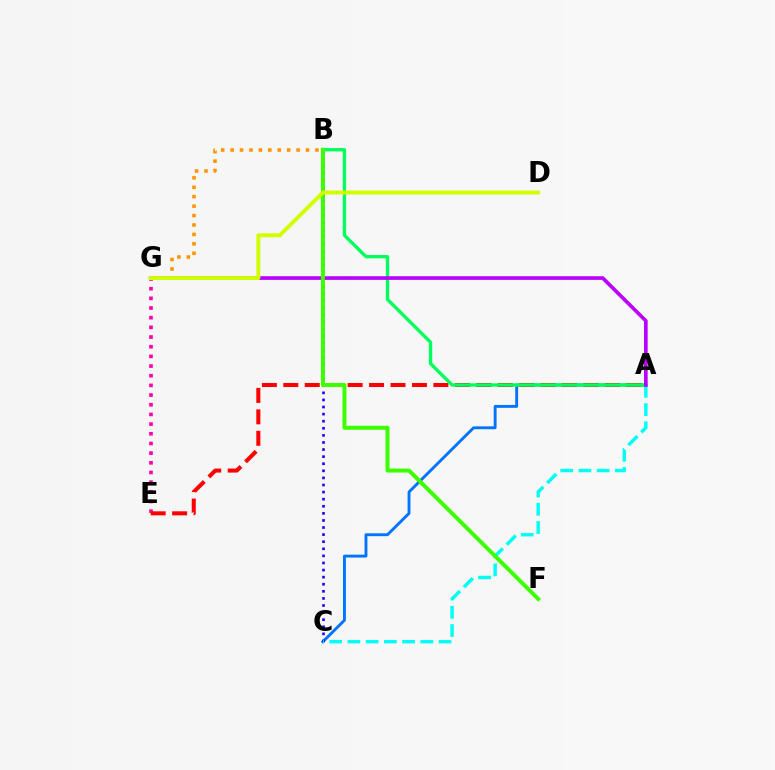{('E', 'G'): [{'color': '#ff00ac', 'line_style': 'dotted', 'thickness': 2.63}], ('A', 'C'): [{'color': '#0074ff', 'line_style': 'solid', 'thickness': 2.08}, {'color': '#00fff6', 'line_style': 'dashed', 'thickness': 2.48}], ('B', 'C'): [{'color': '#2500ff', 'line_style': 'dotted', 'thickness': 1.93}], ('A', 'E'): [{'color': '#ff0000', 'line_style': 'dashed', 'thickness': 2.91}], ('A', 'B'): [{'color': '#00ff5c', 'line_style': 'solid', 'thickness': 2.4}], ('A', 'G'): [{'color': '#b900ff', 'line_style': 'solid', 'thickness': 2.63}], ('B', 'G'): [{'color': '#ff9400', 'line_style': 'dotted', 'thickness': 2.56}], ('B', 'F'): [{'color': '#3dff00', 'line_style': 'solid', 'thickness': 2.88}], ('D', 'G'): [{'color': '#d1ff00', 'line_style': 'solid', 'thickness': 2.81}]}